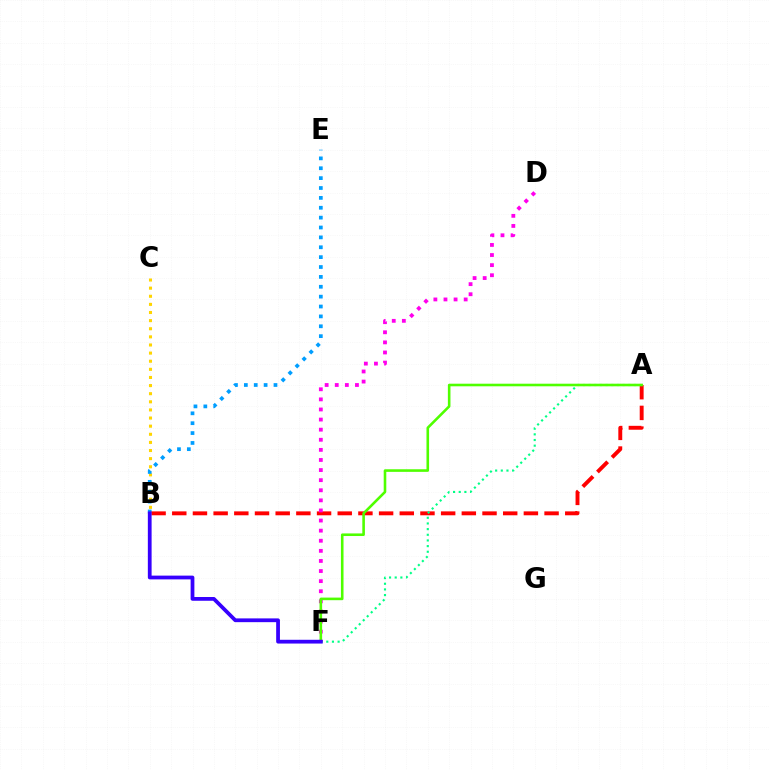{('B', 'C'): [{'color': '#ffd500', 'line_style': 'dotted', 'thickness': 2.21}], ('B', 'E'): [{'color': '#009eff', 'line_style': 'dotted', 'thickness': 2.68}], ('A', 'B'): [{'color': '#ff0000', 'line_style': 'dashed', 'thickness': 2.81}], ('D', 'F'): [{'color': '#ff00ed', 'line_style': 'dotted', 'thickness': 2.74}], ('A', 'F'): [{'color': '#00ff86', 'line_style': 'dotted', 'thickness': 1.54}, {'color': '#4fff00', 'line_style': 'solid', 'thickness': 1.87}], ('B', 'F'): [{'color': '#3700ff', 'line_style': 'solid', 'thickness': 2.71}]}